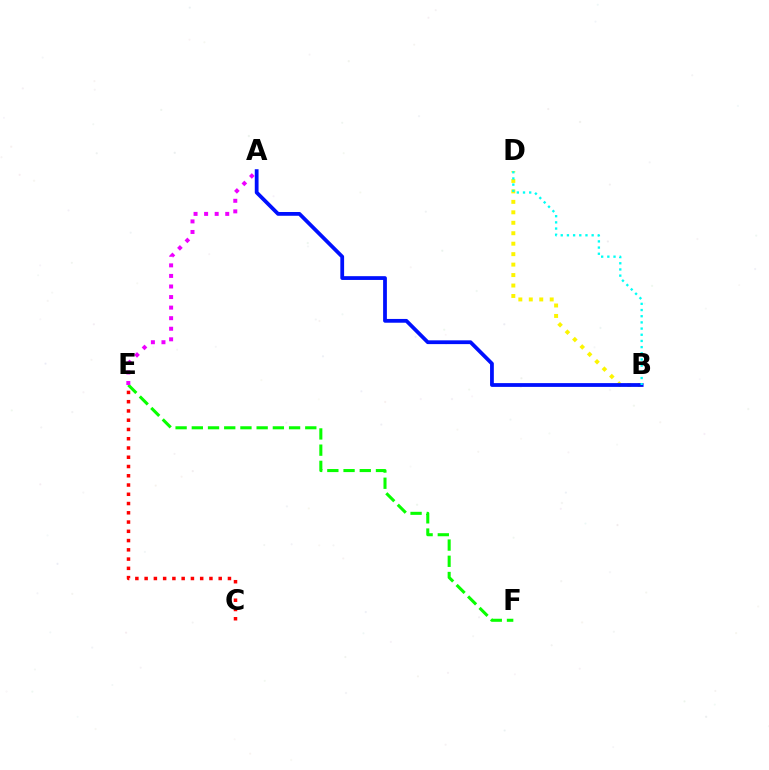{('B', 'D'): [{'color': '#fcf500', 'line_style': 'dotted', 'thickness': 2.84}, {'color': '#00fff6', 'line_style': 'dotted', 'thickness': 1.68}], ('C', 'E'): [{'color': '#ff0000', 'line_style': 'dotted', 'thickness': 2.52}], ('E', 'F'): [{'color': '#08ff00', 'line_style': 'dashed', 'thickness': 2.2}], ('A', 'E'): [{'color': '#ee00ff', 'line_style': 'dotted', 'thickness': 2.87}], ('A', 'B'): [{'color': '#0010ff', 'line_style': 'solid', 'thickness': 2.72}]}